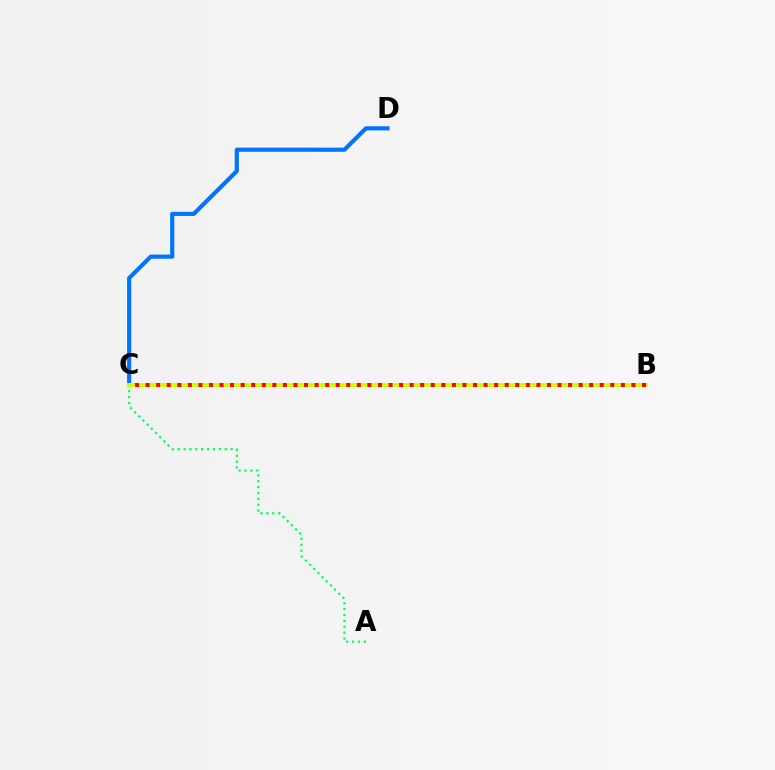{('C', 'D'): [{'color': '#0074ff', 'line_style': 'solid', 'thickness': 2.99}], ('B', 'C'): [{'color': '#b900ff', 'line_style': 'dotted', 'thickness': 2.17}, {'color': '#d1ff00', 'line_style': 'solid', 'thickness': 2.9}, {'color': '#ff0000', 'line_style': 'dotted', 'thickness': 2.87}], ('A', 'C'): [{'color': '#00ff5c', 'line_style': 'dotted', 'thickness': 1.6}]}